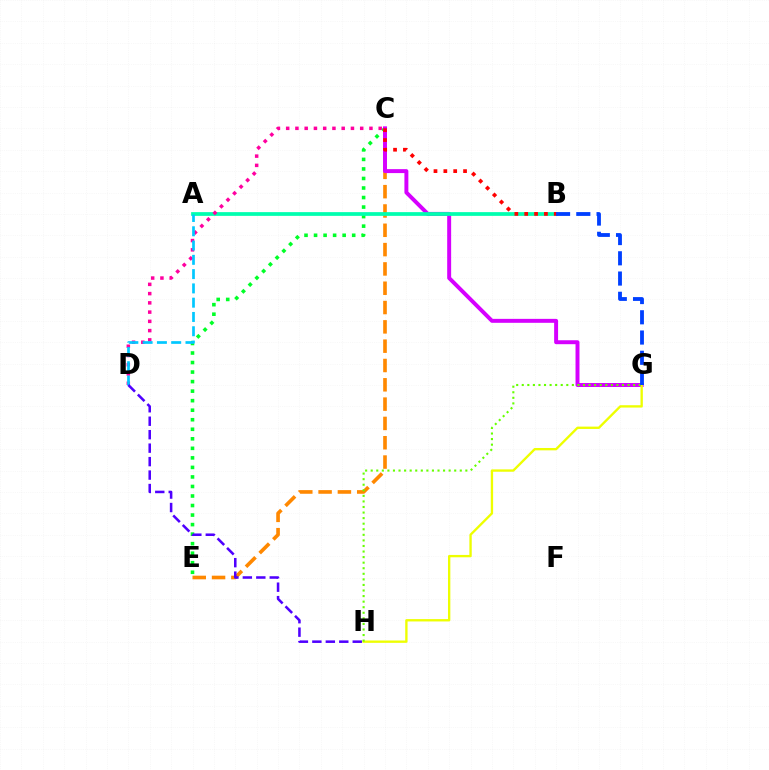{('C', 'E'): [{'color': '#ff8800', 'line_style': 'dashed', 'thickness': 2.62}, {'color': '#00ff27', 'line_style': 'dotted', 'thickness': 2.59}], ('C', 'G'): [{'color': '#d600ff', 'line_style': 'solid', 'thickness': 2.84}], ('A', 'B'): [{'color': '#00ffaf', 'line_style': 'solid', 'thickness': 2.69}], ('C', 'D'): [{'color': '#ff00a0', 'line_style': 'dotted', 'thickness': 2.51}], ('A', 'D'): [{'color': '#00c7ff', 'line_style': 'dashed', 'thickness': 1.94}], ('G', 'H'): [{'color': '#eeff00', 'line_style': 'solid', 'thickness': 1.69}, {'color': '#66ff00', 'line_style': 'dotted', 'thickness': 1.51}], ('D', 'H'): [{'color': '#4f00ff', 'line_style': 'dashed', 'thickness': 1.83}], ('B', 'G'): [{'color': '#003fff', 'line_style': 'dashed', 'thickness': 2.75}], ('B', 'C'): [{'color': '#ff0000', 'line_style': 'dotted', 'thickness': 2.68}]}